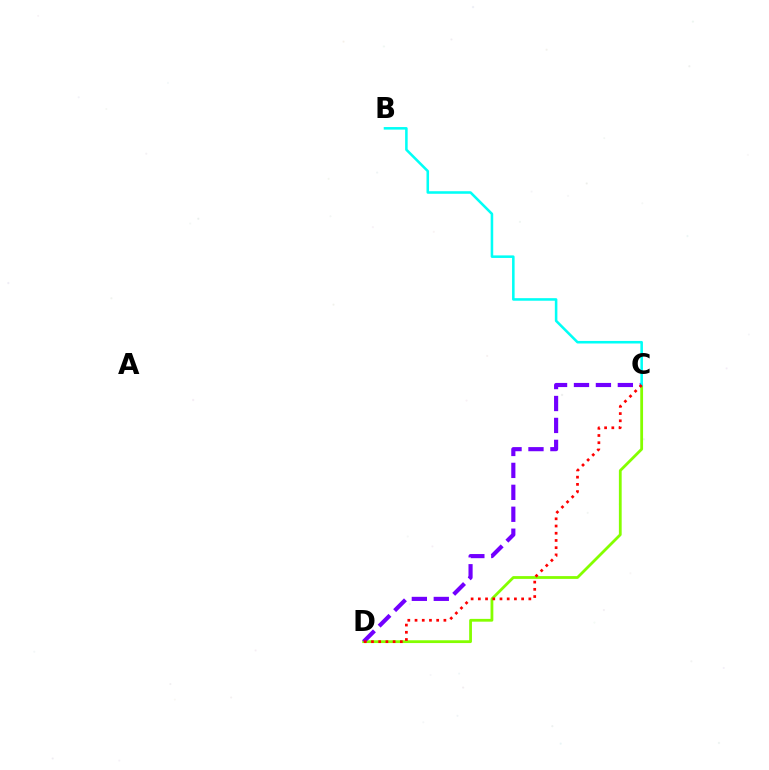{('C', 'D'): [{'color': '#84ff00', 'line_style': 'solid', 'thickness': 2.01}, {'color': '#7200ff', 'line_style': 'dashed', 'thickness': 2.98}, {'color': '#ff0000', 'line_style': 'dotted', 'thickness': 1.96}], ('B', 'C'): [{'color': '#00fff6', 'line_style': 'solid', 'thickness': 1.84}]}